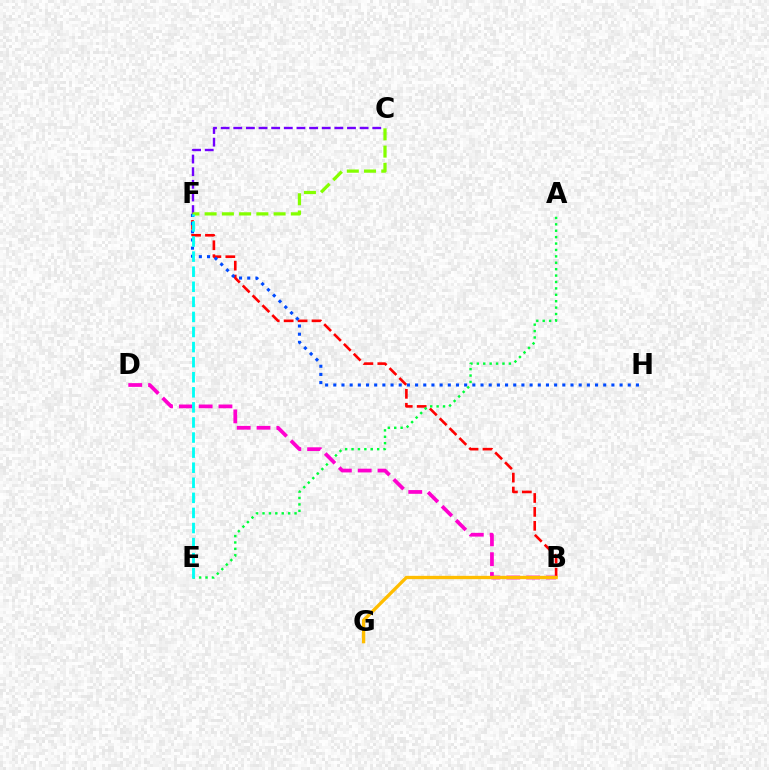{('C', 'F'): [{'color': '#7200ff', 'line_style': 'dashed', 'thickness': 1.72}, {'color': '#84ff00', 'line_style': 'dashed', 'thickness': 2.34}], ('B', 'F'): [{'color': '#ff0000', 'line_style': 'dashed', 'thickness': 1.89}], ('F', 'H'): [{'color': '#004bff', 'line_style': 'dotted', 'thickness': 2.22}], ('A', 'E'): [{'color': '#00ff39', 'line_style': 'dotted', 'thickness': 1.74}], ('B', 'D'): [{'color': '#ff00cf', 'line_style': 'dashed', 'thickness': 2.69}], ('B', 'G'): [{'color': '#ffbd00', 'line_style': 'solid', 'thickness': 2.38}], ('E', 'F'): [{'color': '#00fff6', 'line_style': 'dashed', 'thickness': 2.05}]}